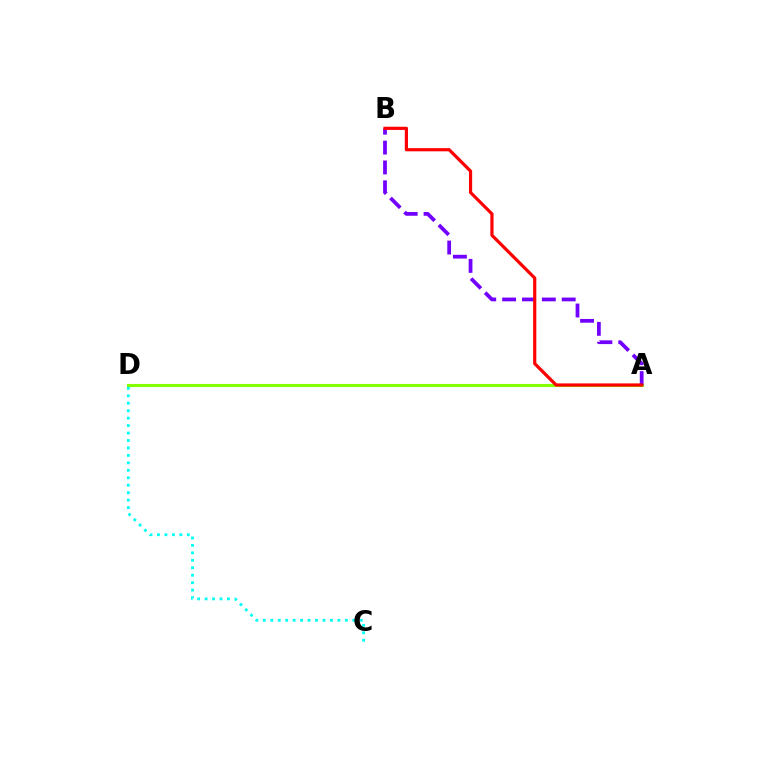{('A', 'D'): [{'color': '#84ff00', 'line_style': 'solid', 'thickness': 2.24}], ('A', 'B'): [{'color': '#7200ff', 'line_style': 'dashed', 'thickness': 2.7}, {'color': '#ff0000', 'line_style': 'solid', 'thickness': 2.3}], ('C', 'D'): [{'color': '#00fff6', 'line_style': 'dotted', 'thickness': 2.03}]}